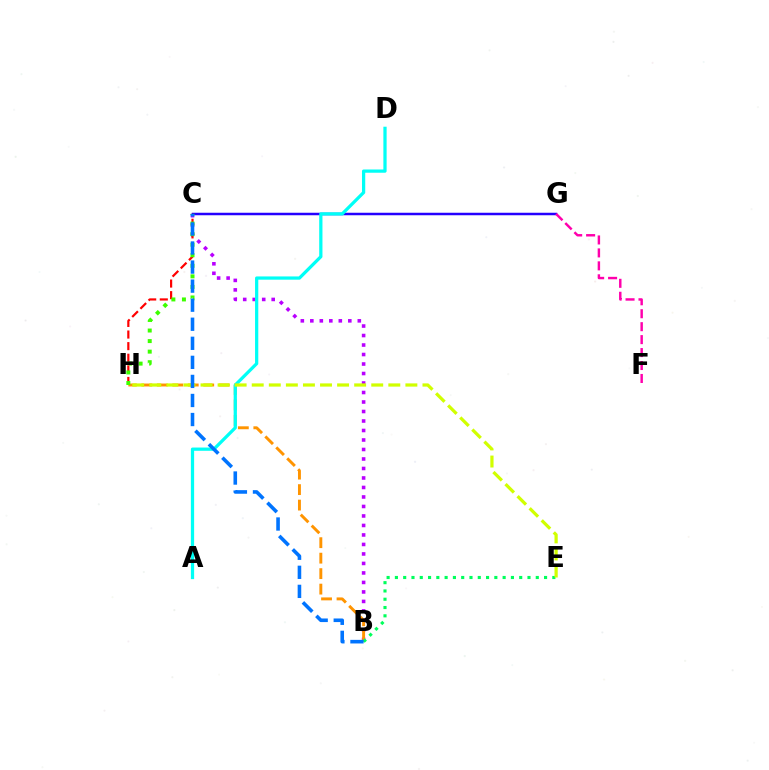{('B', 'C'): [{'color': '#b900ff', 'line_style': 'dotted', 'thickness': 2.58}, {'color': '#0074ff', 'line_style': 'dashed', 'thickness': 2.59}], ('B', 'H'): [{'color': '#ff9400', 'line_style': 'dashed', 'thickness': 2.1}], ('C', 'G'): [{'color': '#2500ff', 'line_style': 'solid', 'thickness': 1.8}], ('A', 'D'): [{'color': '#00fff6', 'line_style': 'solid', 'thickness': 2.34}], ('C', 'H'): [{'color': '#ff0000', 'line_style': 'dashed', 'thickness': 1.58}, {'color': '#3dff00', 'line_style': 'dotted', 'thickness': 2.87}], ('B', 'E'): [{'color': '#00ff5c', 'line_style': 'dotted', 'thickness': 2.25}], ('E', 'H'): [{'color': '#d1ff00', 'line_style': 'dashed', 'thickness': 2.32}], ('F', 'G'): [{'color': '#ff00ac', 'line_style': 'dashed', 'thickness': 1.76}]}